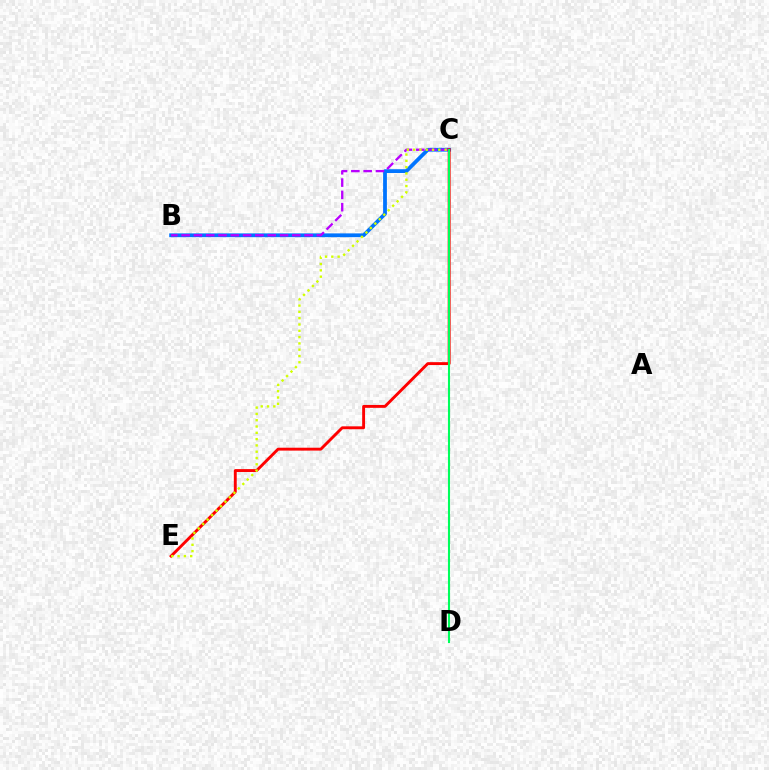{('B', 'C'): [{'color': '#0074ff', 'line_style': 'solid', 'thickness': 2.72}, {'color': '#b900ff', 'line_style': 'dashed', 'thickness': 1.67}], ('C', 'E'): [{'color': '#ff0000', 'line_style': 'solid', 'thickness': 2.08}, {'color': '#d1ff00', 'line_style': 'dotted', 'thickness': 1.71}], ('C', 'D'): [{'color': '#00ff5c', 'line_style': 'solid', 'thickness': 1.51}]}